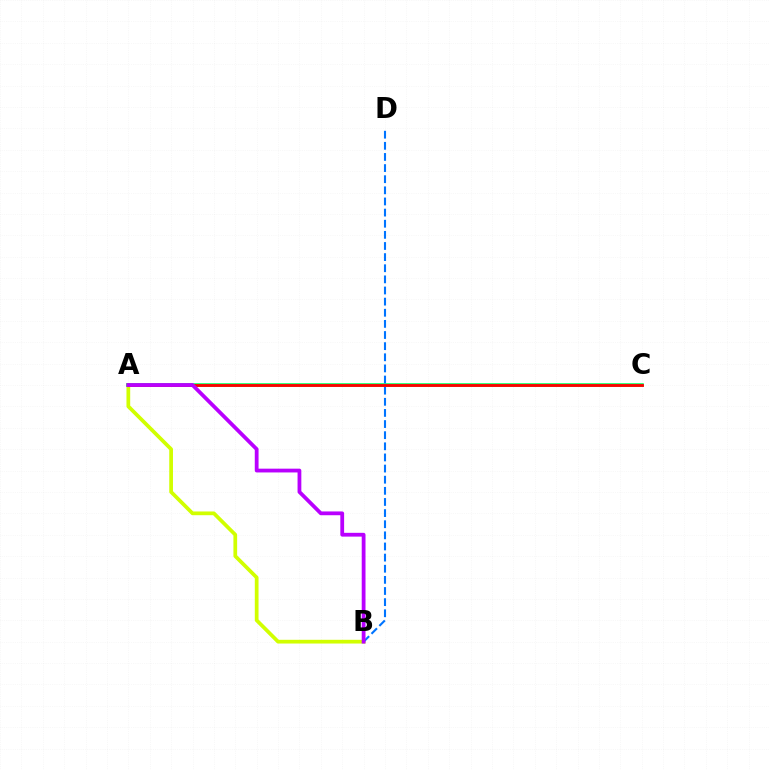{('A', 'B'): [{'color': '#d1ff00', 'line_style': 'solid', 'thickness': 2.68}, {'color': '#b900ff', 'line_style': 'solid', 'thickness': 2.73}], ('A', 'C'): [{'color': '#00ff5c', 'line_style': 'solid', 'thickness': 2.57}, {'color': '#ff0000', 'line_style': 'solid', 'thickness': 2.04}], ('B', 'D'): [{'color': '#0074ff', 'line_style': 'dashed', 'thickness': 1.51}]}